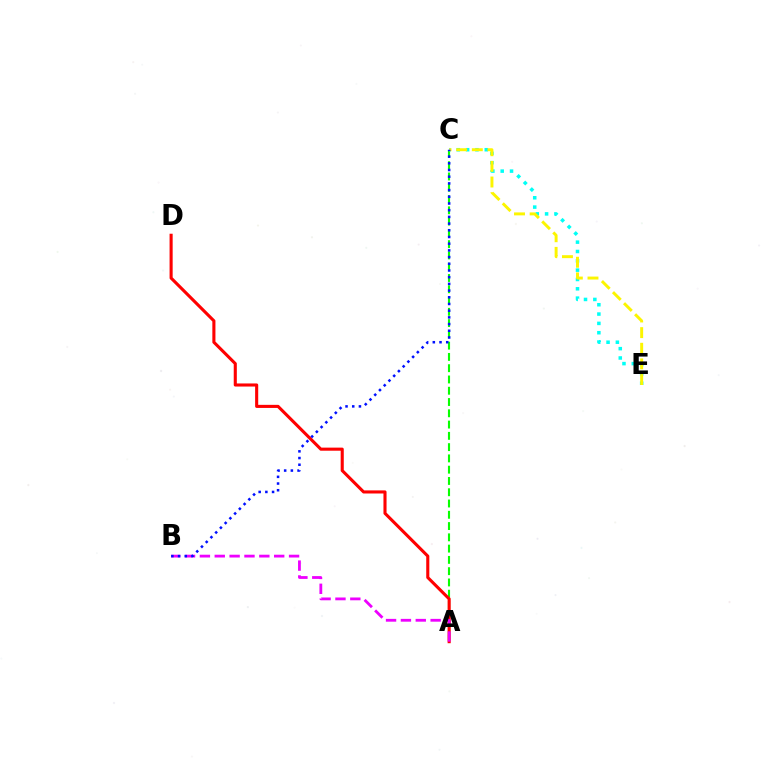{('A', 'C'): [{'color': '#08ff00', 'line_style': 'dashed', 'thickness': 1.53}], ('C', 'E'): [{'color': '#00fff6', 'line_style': 'dotted', 'thickness': 2.53}, {'color': '#fcf500', 'line_style': 'dashed', 'thickness': 2.12}], ('A', 'D'): [{'color': '#ff0000', 'line_style': 'solid', 'thickness': 2.23}], ('A', 'B'): [{'color': '#ee00ff', 'line_style': 'dashed', 'thickness': 2.02}], ('B', 'C'): [{'color': '#0010ff', 'line_style': 'dotted', 'thickness': 1.82}]}